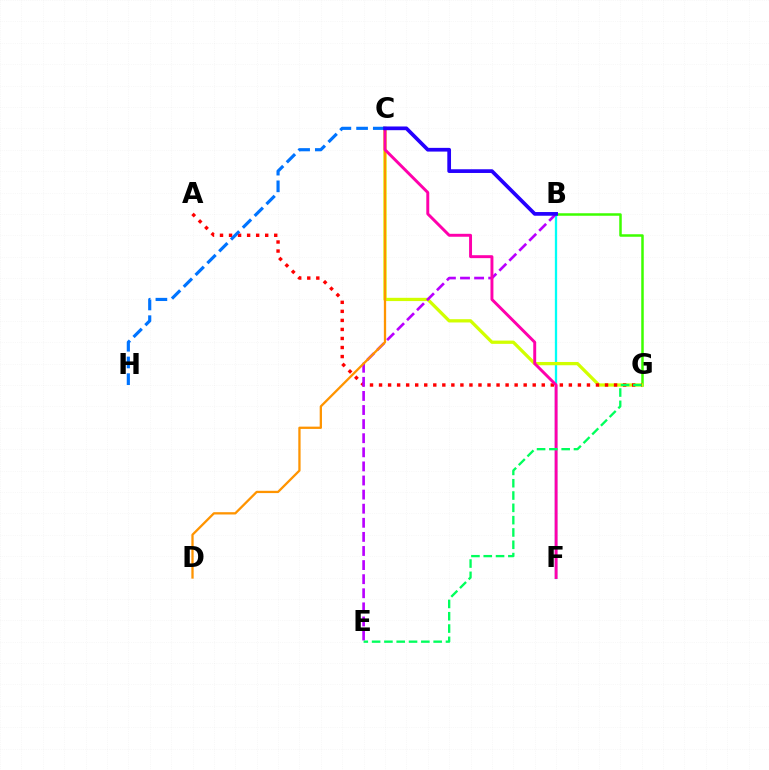{('B', 'G'): [{'color': '#3dff00', 'line_style': 'solid', 'thickness': 1.8}], ('B', 'F'): [{'color': '#00fff6', 'line_style': 'solid', 'thickness': 1.66}], ('C', 'G'): [{'color': '#d1ff00', 'line_style': 'solid', 'thickness': 2.35}], ('A', 'G'): [{'color': '#ff0000', 'line_style': 'dotted', 'thickness': 2.46}], ('B', 'E'): [{'color': '#b900ff', 'line_style': 'dashed', 'thickness': 1.91}], ('C', 'D'): [{'color': '#ff9400', 'line_style': 'solid', 'thickness': 1.65}], ('C', 'F'): [{'color': '#ff00ac', 'line_style': 'solid', 'thickness': 2.11}], ('C', 'H'): [{'color': '#0074ff', 'line_style': 'dashed', 'thickness': 2.27}], ('E', 'G'): [{'color': '#00ff5c', 'line_style': 'dashed', 'thickness': 1.67}], ('B', 'C'): [{'color': '#2500ff', 'line_style': 'solid', 'thickness': 2.67}]}